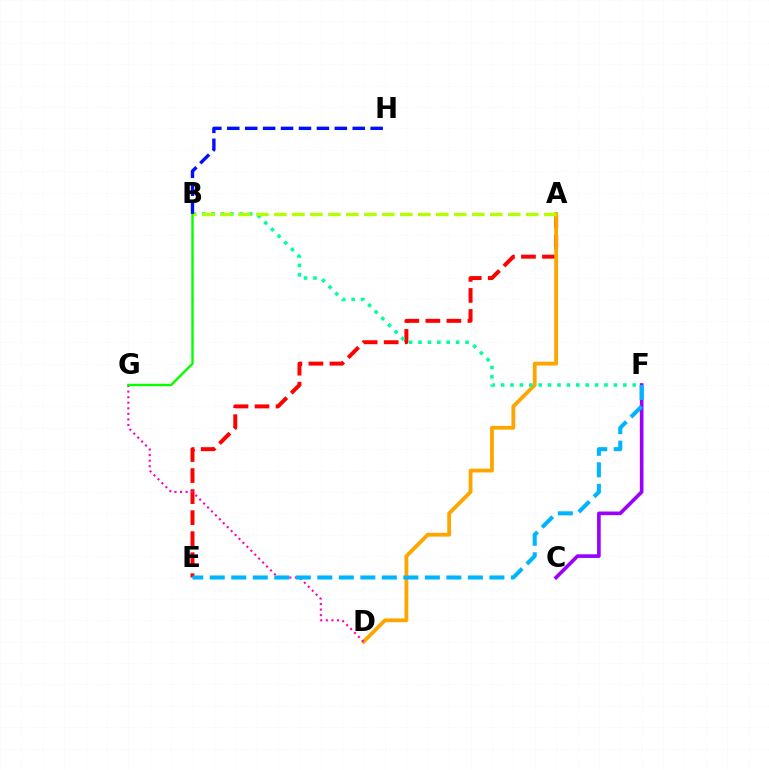{('A', 'E'): [{'color': '#ff0000', 'line_style': 'dashed', 'thickness': 2.86}], ('A', 'D'): [{'color': '#ffa500', 'line_style': 'solid', 'thickness': 2.75}], ('D', 'G'): [{'color': '#ff00bd', 'line_style': 'dotted', 'thickness': 1.51}], ('C', 'F'): [{'color': '#9b00ff', 'line_style': 'solid', 'thickness': 2.62}], ('B', 'F'): [{'color': '#00ff9d', 'line_style': 'dotted', 'thickness': 2.55}], ('E', 'F'): [{'color': '#00b5ff', 'line_style': 'dashed', 'thickness': 2.92}], ('B', 'G'): [{'color': '#08ff00', 'line_style': 'solid', 'thickness': 1.73}], ('A', 'B'): [{'color': '#b3ff00', 'line_style': 'dashed', 'thickness': 2.44}], ('B', 'H'): [{'color': '#0010ff', 'line_style': 'dashed', 'thickness': 2.44}]}